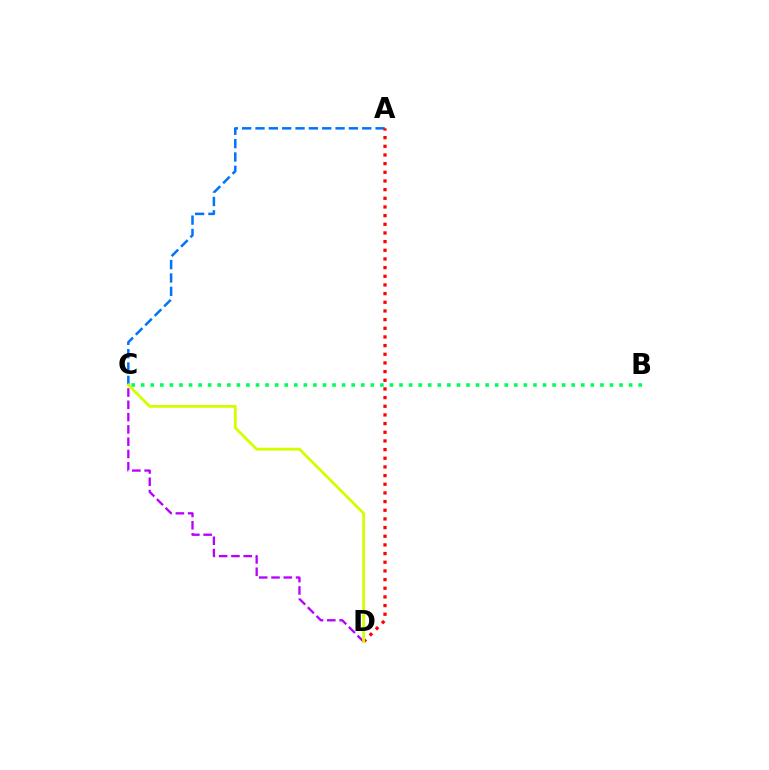{('A', 'C'): [{'color': '#0074ff', 'line_style': 'dashed', 'thickness': 1.81}], ('A', 'D'): [{'color': '#ff0000', 'line_style': 'dotted', 'thickness': 2.35}], ('C', 'D'): [{'color': '#b900ff', 'line_style': 'dashed', 'thickness': 1.67}, {'color': '#d1ff00', 'line_style': 'solid', 'thickness': 2.01}], ('B', 'C'): [{'color': '#00ff5c', 'line_style': 'dotted', 'thickness': 2.6}]}